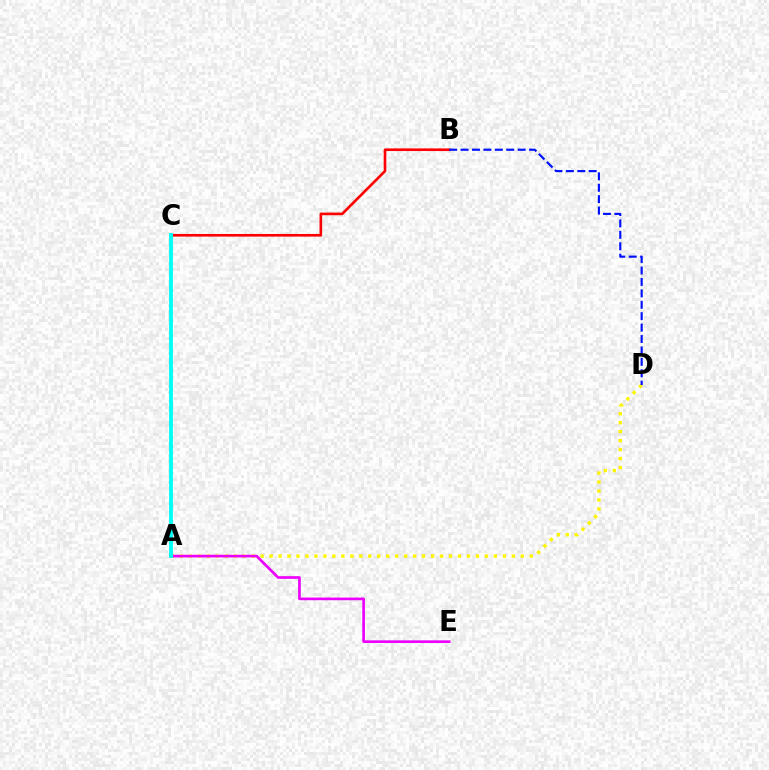{('A', 'D'): [{'color': '#fcf500', 'line_style': 'dotted', 'thickness': 2.44}], ('A', 'C'): [{'color': '#08ff00', 'line_style': 'dashed', 'thickness': 1.57}, {'color': '#00fff6', 'line_style': 'solid', 'thickness': 2.78}], ('A', 'E'): [{'color': '#ee00ff', 'line_style': 'solid', 'thickness': 1.92}], ('B', 'C'): [{'color': '#ff0000', 'line_style': 'solid', 'thickness': 1.9}], ('B', 'D'): [{'color': '#0010ff', 'line_style': 'dashed', 'thickness': 1.55}]}